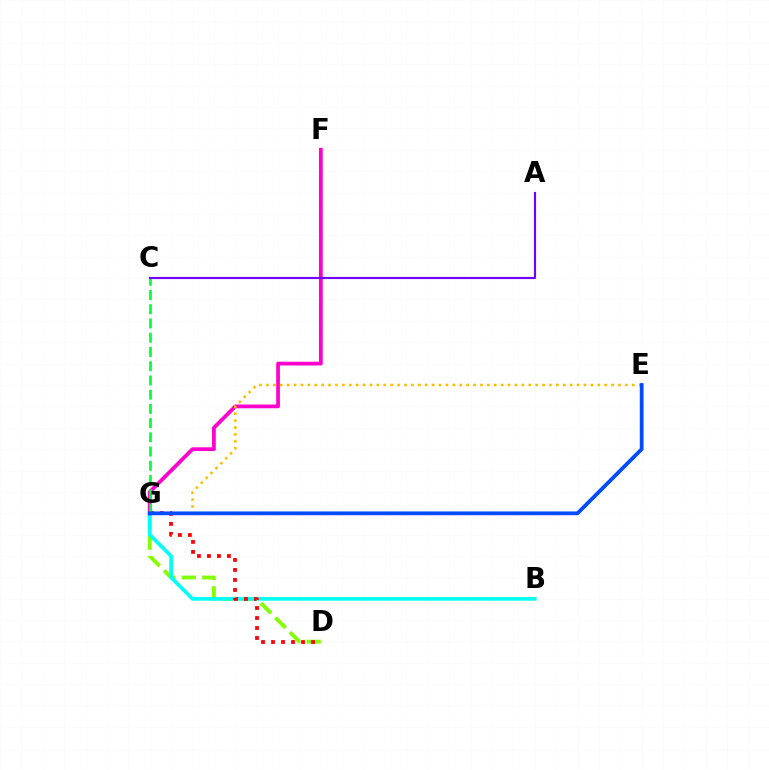{('D', 'G'): [{'color': '#84ff00', 'line_style': 'dashed', 'thickness': 2.78}, {'color': '#ff0000', 'line_style': 'dotted', 'thickness': 2.72}], ('B', 'G'): [{'color': '#00fff6', 'line_style': 'solid', 'thickness': 2.63}], ('F', 'G'): [{'color': '#ff00cf', 'line_style': 'solid', 'thickness': 2.7}], ('C', 'G'): [{'color': '#00ff39', 'line_style': 'dashed', 'thickness': 1.93}], ('E', 'G'): [{'color': '#ffbd00', 'line_style': 'dotted', 'thickness': 1.88}, {'color': '#004bff', 'line_style': 'solid', 'thickness': 2.72}], ('A', 'C'): [{'color': '#7200ff', 'line_style': 'solid', 'thickness': 1.54}]}